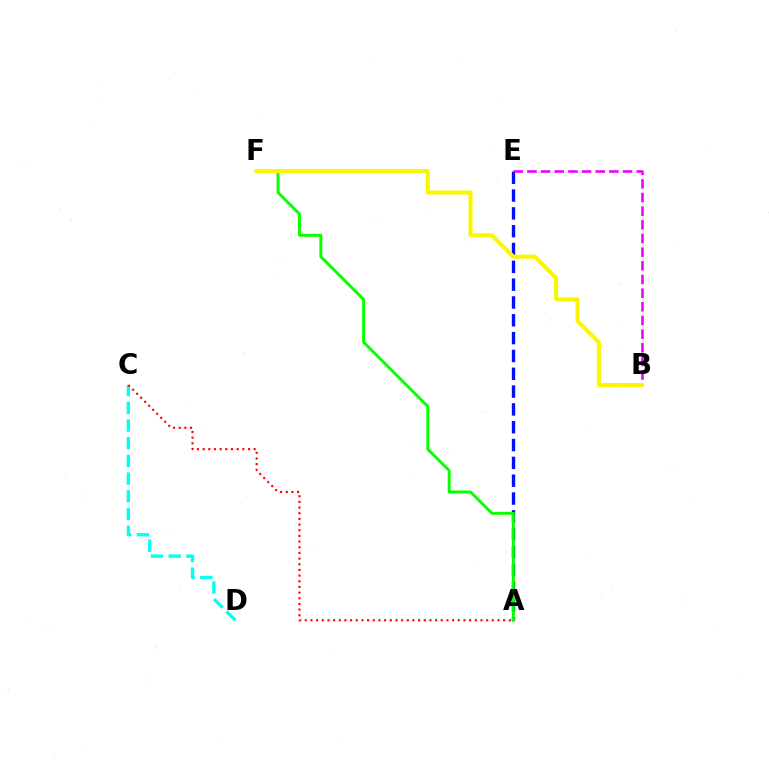{('C', 'D'): [{'color': '#00fff6', 'line_style': 'dashed', 'thickness': 2.4}], ('A', 'E'): [{'color': '#0010ff', 'line_style': 'dashed', 'thickness': 2.42}], ('A', 'F'): [{'color': '#08ff00', 'line_style': 'solid', 'thickness': 2.11}], ('B', 'E'): [{'color': '#ee00ff', 'line_style': 'dashed', 'thickness': 1.86}], ('A', 'C'): [{'color': '#ff0000', 'line_style': 'dotted', 'thickness': 1.54}], ('B', 'F'): [{'color': '#fcf500', 'line_style': 'solid', 'thickness': 2.94}]}